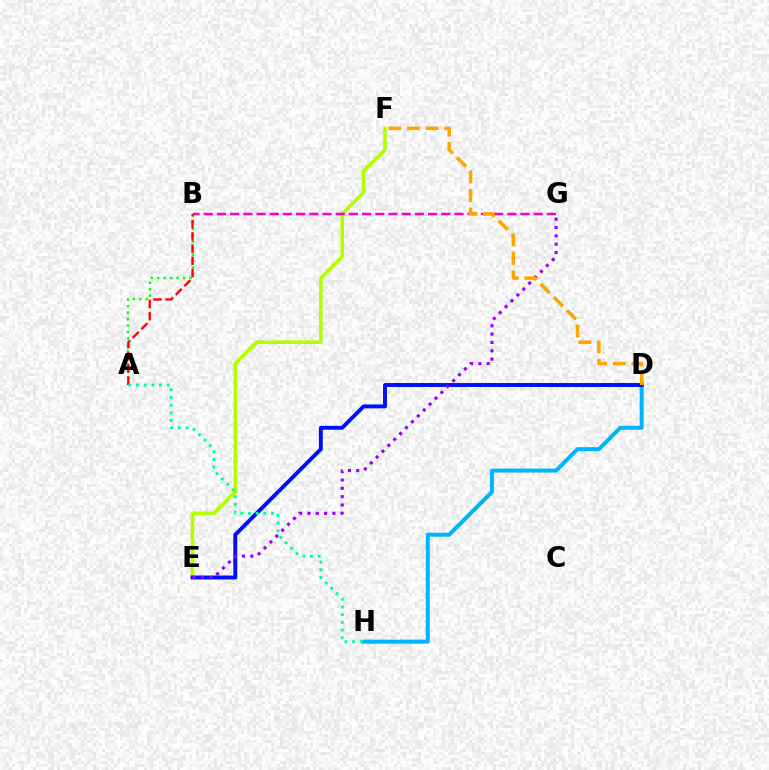{('E', 'F'): [{'color': '#b3ff00', 'line_style': 'solid', 'thickness': 2.59}], ('D', 'H'): [{'color': '#00b5ff', 'line_style': 'solid', 'thickness': 2.89}], ('A', 'B'): [{'color': '#08ff00', 'line_style': 'dotted', 'thickness': 1.76}, {'color': '#ff0000', 'line_style': 'dashed', 'thickness': 1.66}], ('B', 'G'): [{'color': '#ff00bd', 'line_style': 'dashed', 'thickness': 1.79}], ('D', 'E'): [{'color': '#0010ff', 'line_style': 'solid', 'thickness': 2.83}], ('E', 'G'): [{'color': '#9b00ff', 'line_style': 'dotted', 'thickness': 2.26}], ('A', 'H'): [{'color': '#00ff9d', 'line_style': 'dotted', 'thickness': 2.09}], ('D', 'F'): [{'color': '#ffa500', 'line_style': 'dashed', 'thickness': 2.53}]}